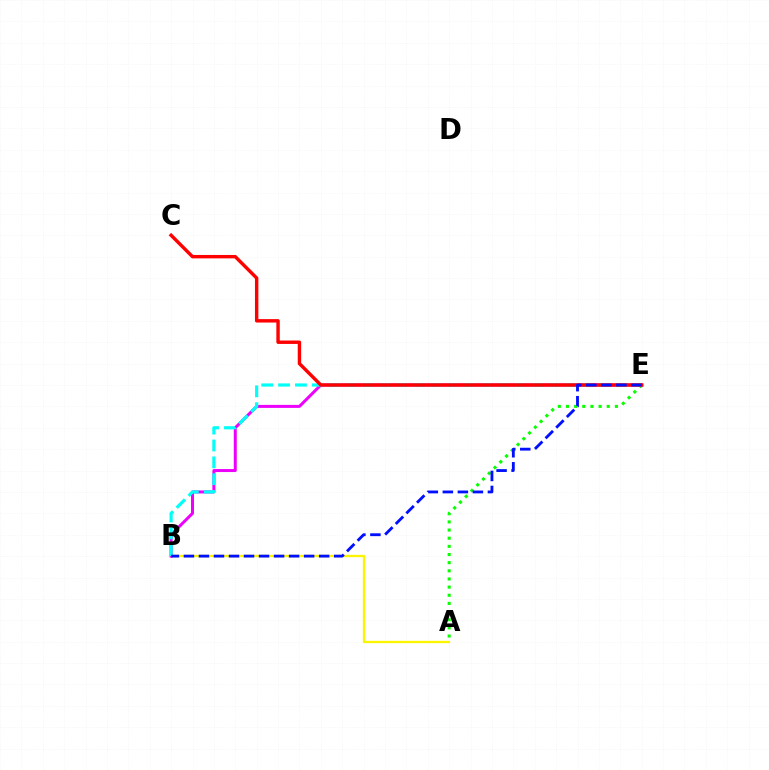{('A', 'E'): [{'color': '#08ff00', 'line_style': 'dotted', 'thickness': 2.21}], ('A', 'B'): [{'color': '#fcf500', 'line_style': 'solid', 'thickness': 1.68}], ('B', 'E'): [{'color': '#ee00ff', 'line_style': 'solid', 'thickness': 2.16}, {'color': '#00fff6', 'line_style': 'dashed', 'thickness': 2.29}, {'color': '#0010ff', 'line_style': 'dashed', 'thickness': 2.04}], ('C', 'E'): [{'color': '#ff0000', 'line_style': 'solid', 'thickness': 2.46}]}